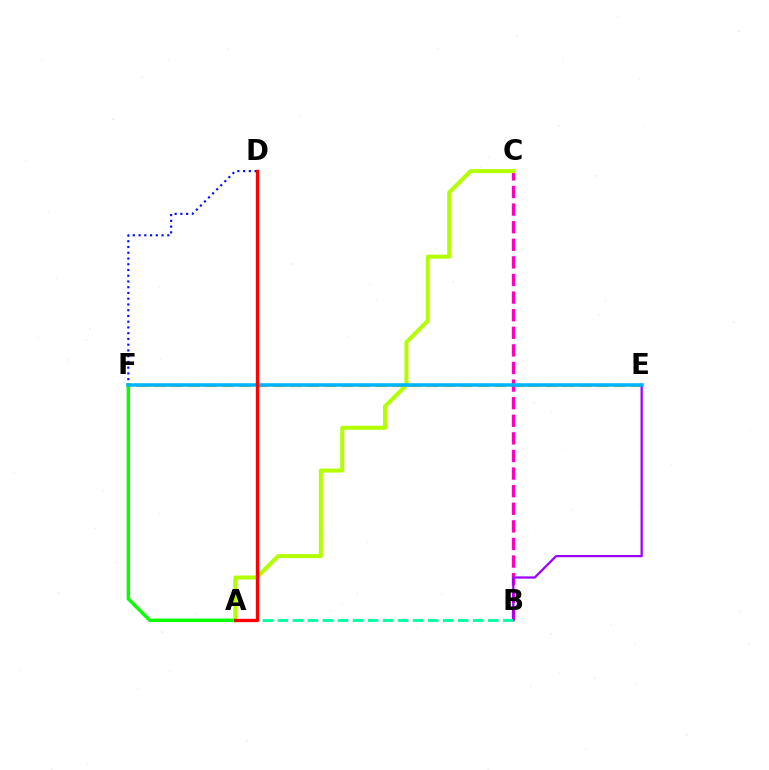{('E', 'F'): [{'color': '#ffa500', 'line_style': 'dashed', 'thickness': 2.31}, {'color': '#00b5ff', 'line_style': 'solid', 'thickness': 2.55}], ('A', 'F'): [{'color': '#08ff00', 'line_style': 'solid', 'thickness': 2.47}], ('B', 'C'): [{'color': '#ff00bd', 'line_style': 'dashed', 'thickness': 2.39}], ('A', 'C'): [{'color': '#b3ff00', 'line_style': 'solid', 'thickness': 2.89}], ('D', 'F'): [{'color': '#0010ff', 'line_style': 'dotted', 'thickness': 1.56}], ('B', 'E'): [{'color': '#9b00ff', 'line_style': 'solid', 'thickness': 1.63}], ('A', 'B'): [{'color': '#00ff9d', 'line_style': 'dashed', 'thickness': 2.04}], ('A', 'D'): [{'color': '#ff0000', 'line_style': 'solid', 'thickness': 2.41}]}